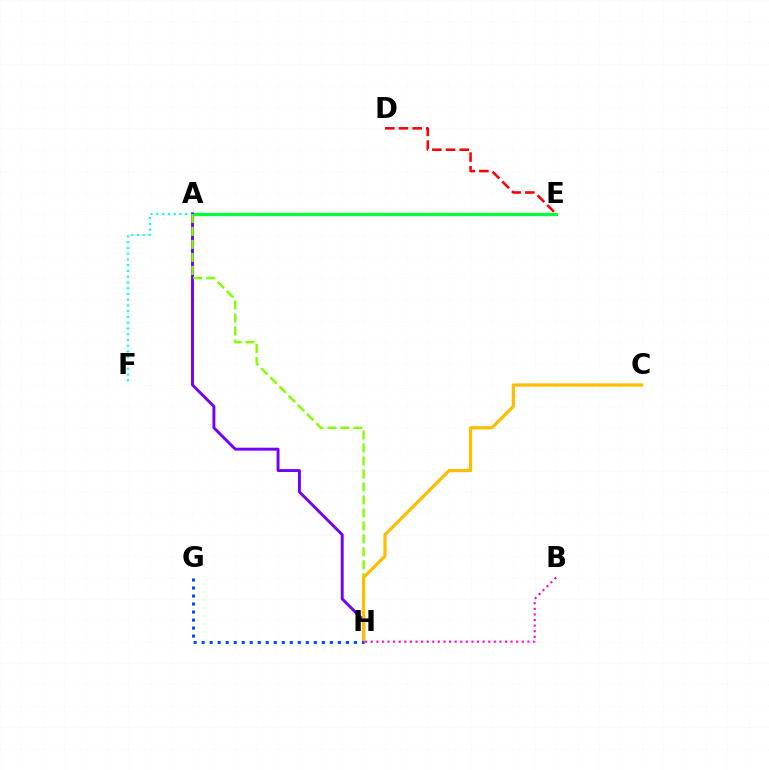{('A', 'F'): [{'color': '#00fff6', 'line_style': 'dotted', 'thickness': 1.56}], ('B', 'H'): [{'color': '#ff00cf', 'line_style': 'dotted', 'thickness': 1.52}], ('A', 'E'): [{'color': '#00ff39', 'line_style': 'solid', 'thickness': 2.36}], ('A', 'H'): [{'color': '#7200ff', 'line_style': 'solid', 'thickness': 2.1}, {'color': '#84ff00', 'line_style': 'dashed', 'thickness': 1.76}], ('D', 'E'): [{'color': '#ff0000', 'line_style': 'dashed', 'thickness': 1.86}], ('C', 'H'): [{'color': '#ffbd00', 'line_style': 'solid', 'thickness': 2.33}], ('G', 'H'): [{'color': '#004bff', 'line_style': 'dotted', 'thickness': 2.18}]}